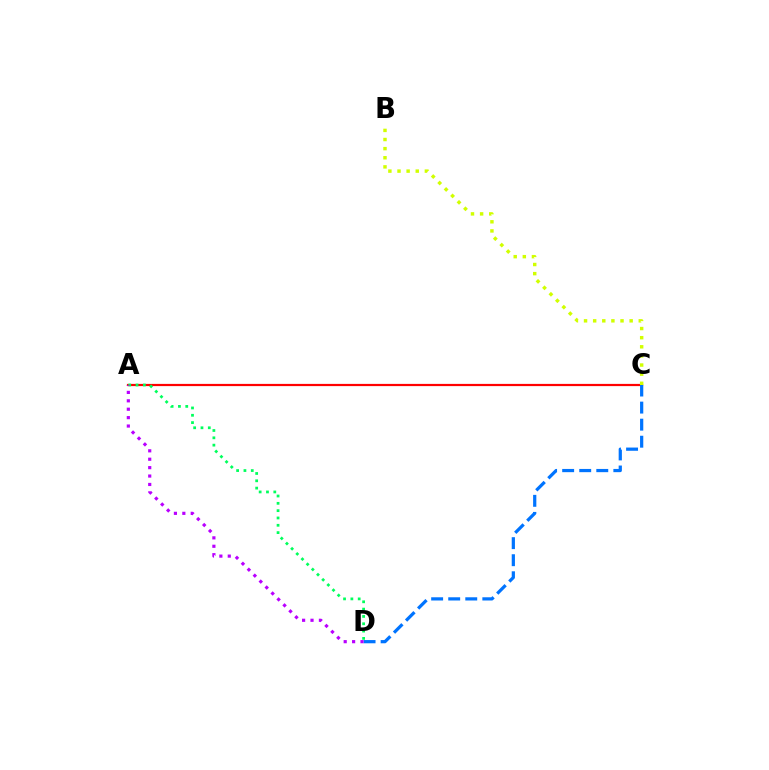{('A', 'C'): [{'color': '#ff0000', 'line_style': 'solid', 'thickness': 1.59}], ('B', 'C'): [{'color': '#d1ff00', 'line_style': 'dotted', 'thickness': 2.48}], ('A', 'D'): [{'color': '#00ff5c', 'line_style': 'dotted', 'thickness': 1.99}, {'color': '#b900ff', 'line_style': 'dotted', 'thickness': 2.28}], ('C', 'D'): [{'color': '#0074ff', 'line_style': 'dashed', 'thickness': 2.32}]}